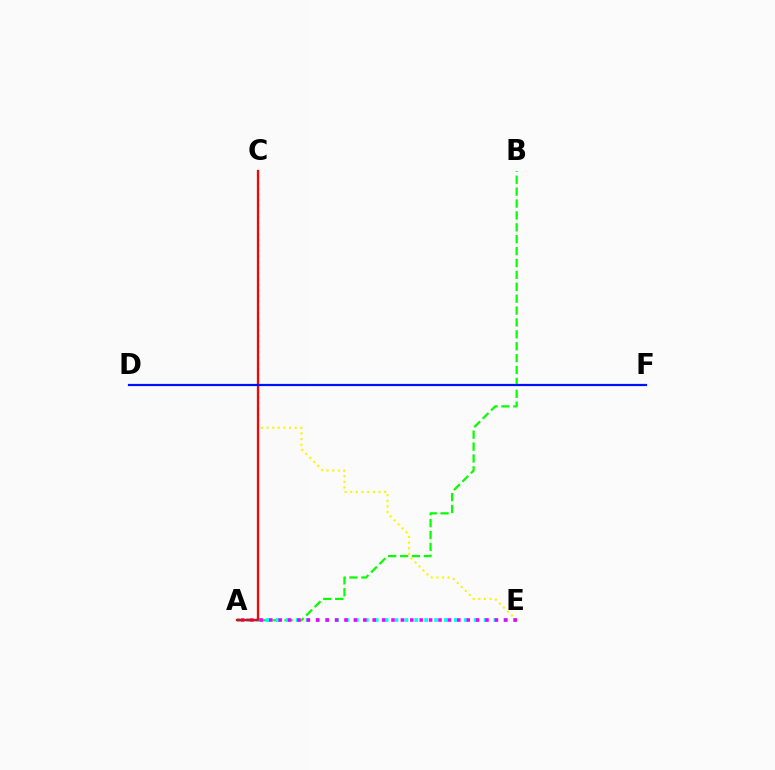{('A', 'B'): [{'color': '#08ff00', 'line_style': 'dashed', 'thickness': 1.62}], ('C', 'E'): [{'color': '#fcf500', 'line_style': 'dotted', 'thickness': 1.53}], ('A', 'E'): [{'color': '#00fff6', 'line_style': 'dotted', 'thickness': 2.69}, {'color': '#ee00ff', 'line_style': 'dotted', 'thickness': 2.55}], ('A', 'C'): [{'color': '#ff0000', 'line_style': 'solid', 'thickness': 1.65}], ('D', 'F'): [{'color': '#0010ff', 'line_style': 'solid', 'thickness': 1.6}]}